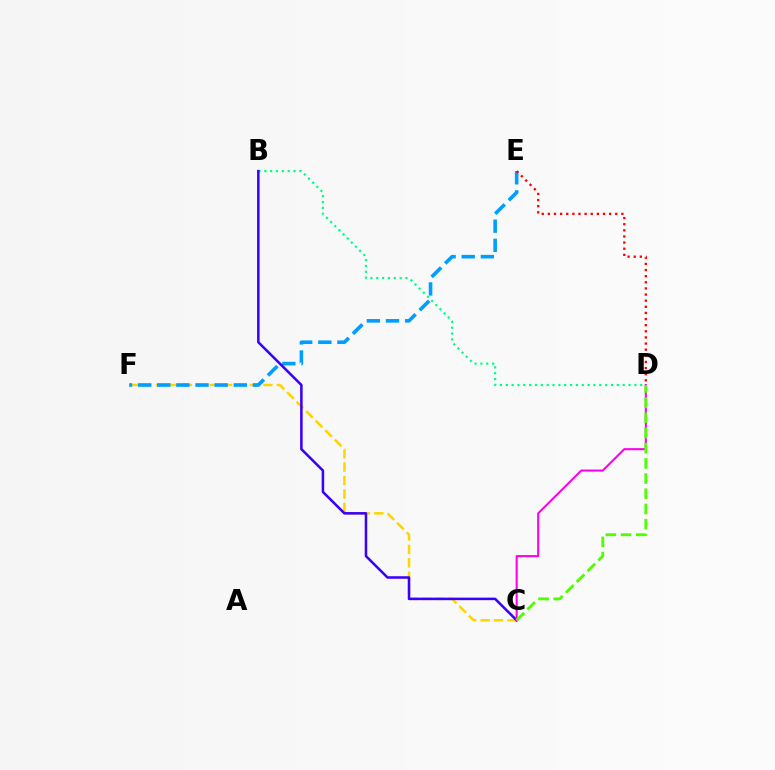{('C', 'F'): [{'color': '#ffd500', 'line_style': 'dashed', 'thickness': 1.83}], ('E', 'F'): [{'color': '#009eff', 'line_style': 'dashed', 'thickness': 2.6}], ('B', 'D'): [{'color': '#00ff86', 'line_style': 'dotted', 'thickness': 1.59}], ('B', 'C'): [{'color': '#3700ff', 'line_style': 'solid', 'thickness': 1.82}], ('C', 'D'): [{'color': '#ff00ed', 'line_style': 'solid', 'thickness': 1.5}, {'color': '#4fff00', 'line_style': 'dashed', 'thickness': 2.06}], ('D', 'E'): [{'color': '#ff0000', 'line_style': 'dotted', 'thickness': 1.66}]}